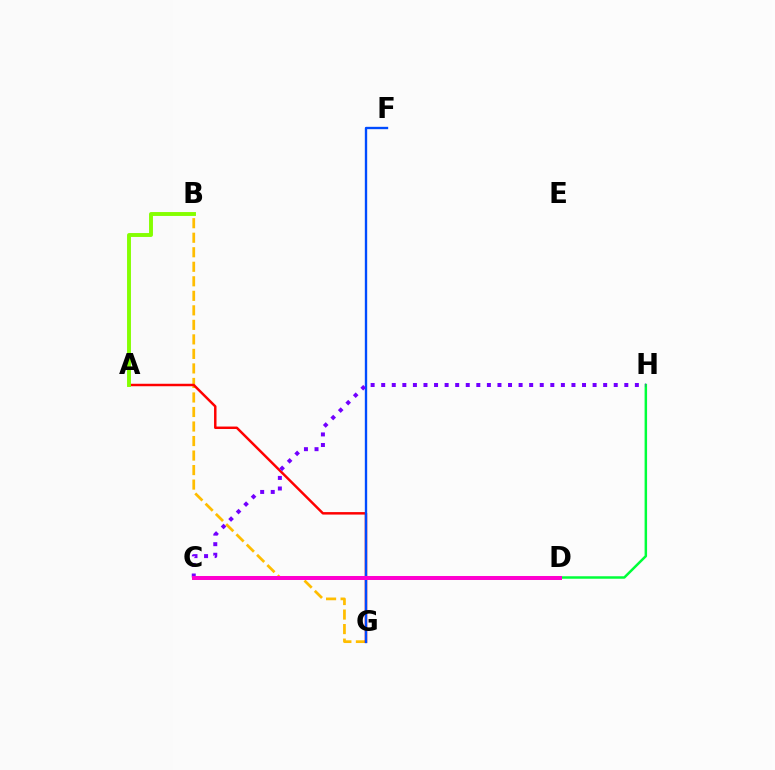{('D', 'H'): [{'color': '#00ff39', 'line_style': 'solid', 'thickness': 1.79}], ('B', 'G'): [{'color': '#ffbd00', 'line_style': 'dashed', 'thickness': 1.97}], ('C', 'D'): [{'color': '#00fff6', 'line_style': 'dotted', 'thickness': 2.85}, {'color': '#ff00cf', 'line_style': 'solid', 'thickness': 2.87}], ('A', 'G'): [{'color': '#ff0000', 'line_style': 'solid', 'thickness': 1.78}], ('A', 'B'): [{'color': '#84ff00', 'line_style': 'solid', 'thickness': 2.81}], ('F', 'G'): [{'color': '#004bff', 'line_style': 'solid', 'thickness': 1.7}], ('C', 'H'): [{'color': '#7200ff', 'line_style': 'dotted', 'thickness': 2.87}]}